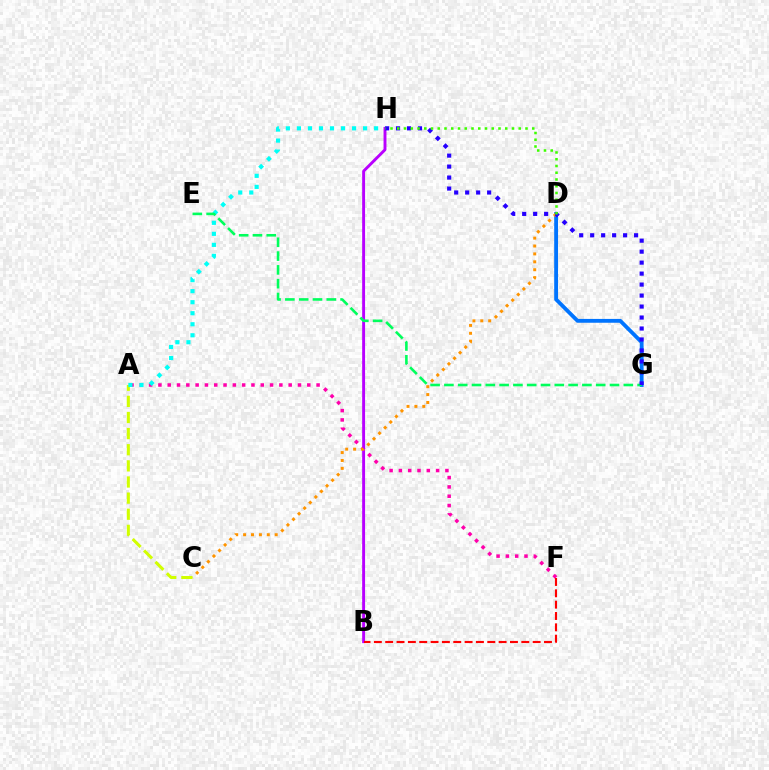{('D', 'G'): [{'color': '#0074ff', 'line_style': 'solid', 'thickness': 2.76}], ('A', 'F'): [{'color': '#ff00ac', 'line_style': 'dotted', 'thickness': 2.53}], ('B', 'H'): [{'color': '#b900ff', 'line_style': 'solid', 'thickness': 2.09}], ('B', 'F'): [{'color': '#ff0000', 'line_style': 'dashed', 'thickness': 1.54}], ('C', 'D'): [{'color': '#ff9400', 'line_style': 'dotted', 'thickness': 2.15}], ('A', 'C'): [{'color': '#d1ff00', 'line_style': 'dashed', 'thickness': 2.19}], ('A', 'H'): [{'color': '#00fff6', 'line_style': 'dotted', 'thickness': 3.0}], ('E', 'G'): [{'color': '#00ff5c', 'line_style': 'dashed', 'thickness': 1.87}], ('G', 'H'): [{'color': '#2500ff', 'line_style': 'dotted', 'thickness': 2.98}], ('D', 'H'): [{'color': '#3dff00', 'line_style': 'dotted', 'thickness': 1.83}]}